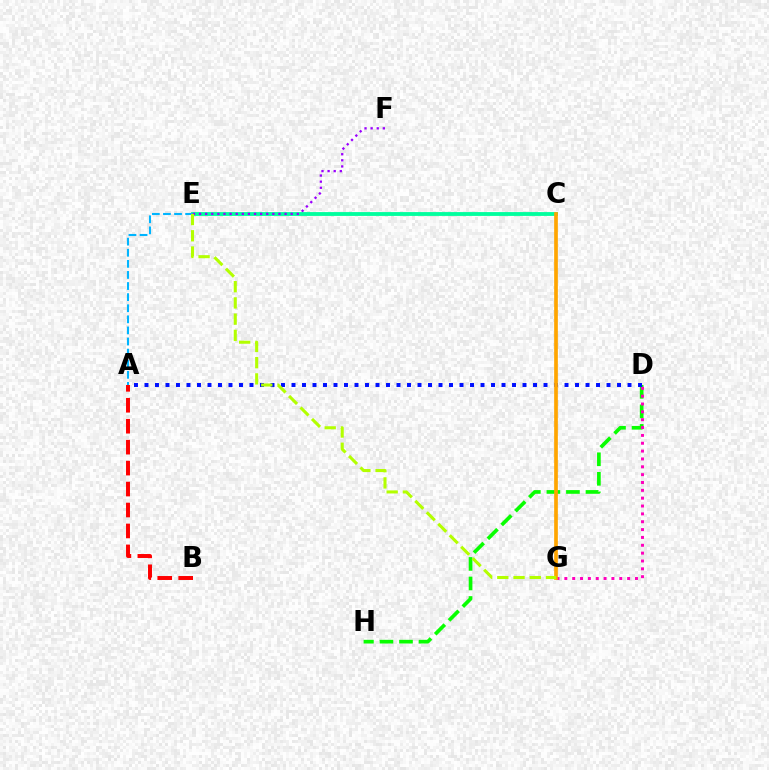{('D', 'H'): [{'color': '#08ff00', 'line_style': 'dashed', 'thickness': 2.65}], ('C', 'E'): [{'color': '#00ff9d', 'line_style': 'solid', 'thickness': 2.75}], ('D', 'G'): [{'color': '#ff00bd', 'line_style': 'dotted', 'thickness': 2.13}], ('A', 'D'): [{'color': '#0010ff', 'line_style': 'dotted', 'thickness': 2.85}], ('A', 'B'): [{'color': '#ff0000', 'line_style': 'dashed', 'thickness': 2.85}], ('C', 'G'): [{'color': '#ffa500', 'line_style': 'solid', 'thickness': 2.66}], ('A', 'E'): [{'color': '#00b5ff', 'line_style': 'dashed', 'thickness': 1.51}], ('E', 'F'): [{'color': '#9b00ff', 'line_style': 'dotted', 'thickness': 1.66}], ('E', 'G'): [{'color': '#b3ff00', 'line_style': 'dashed', 'thickness': 2.2}]}